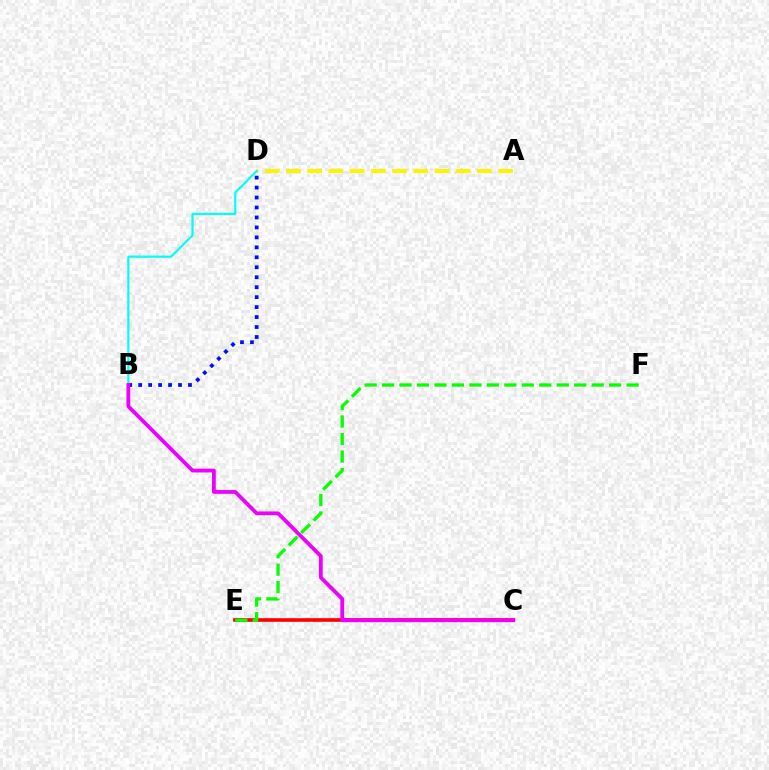{('A', 'D'): [{'color': '#fcf500', 'line_style': 'dashed', 'thickness': 2.88}], ('C', 'E'): [{'color': '#ff0000', 'line_style': 'solid', 'thickness': 2.63}], ('B', 'D'): [{'color': '#0010ff', 'line_style': 'dotted', 'thickness': 2.71}, {'color': '#00fff6', 'line_style': 'solid', 'thickness': 1.57}], ('E', 'F'): [{'color': '#08ff00', 'line_style': 'dashed', 'thickness': 2.37}], ('B', 'C'): [{'color': '#ee00ff', 'line_style': 'solid', 'thickness': 2.72}]}